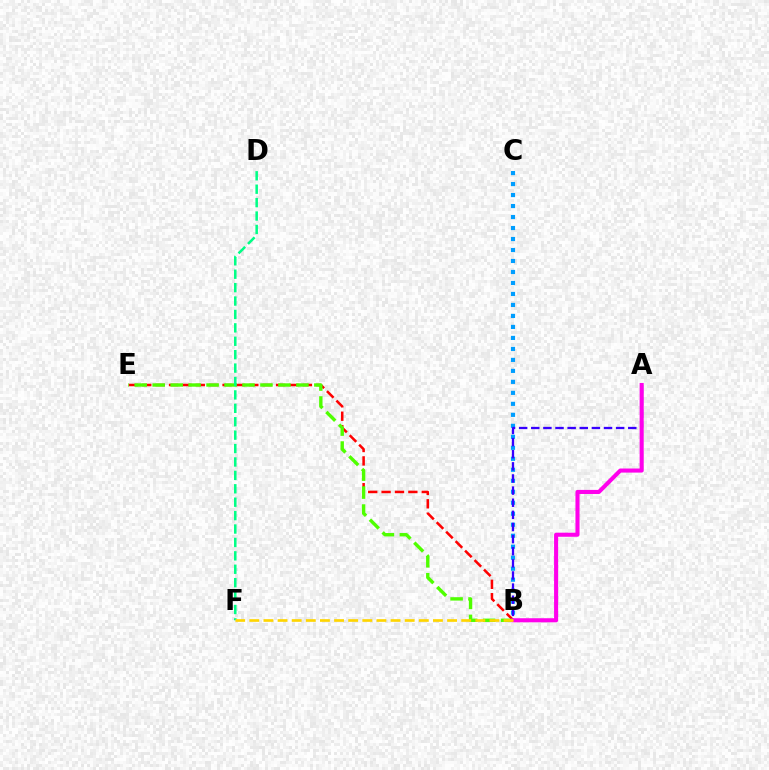{('B', 'E'): [{'color': '#ff0000', 'line_style': 'dashed', 'thickness': 1.82}, {'color': '#4fff00', 'line_style': 'dashed', 'thickness': 2.44}], ('B', 'C'): [{'color': '#009eff', 'line_style': 'dotted', 'thickness': 2.99}], ('A', 'B'): [{'color': '#3700ff', 'line_style': 'dashed', 'thickness': 1.65}, {'color': '#ff00ed', 'line_style': 'solid', 'thickness': 2.94}], ('D', 'F'): [{'color': '#00ff86', 'line_style': 'dashed', 'thickness': 1.82}], ('B', 'F'): [{'color': '#ffd500', 'line_style': 'dashed', 'thickness': 1.92}]}